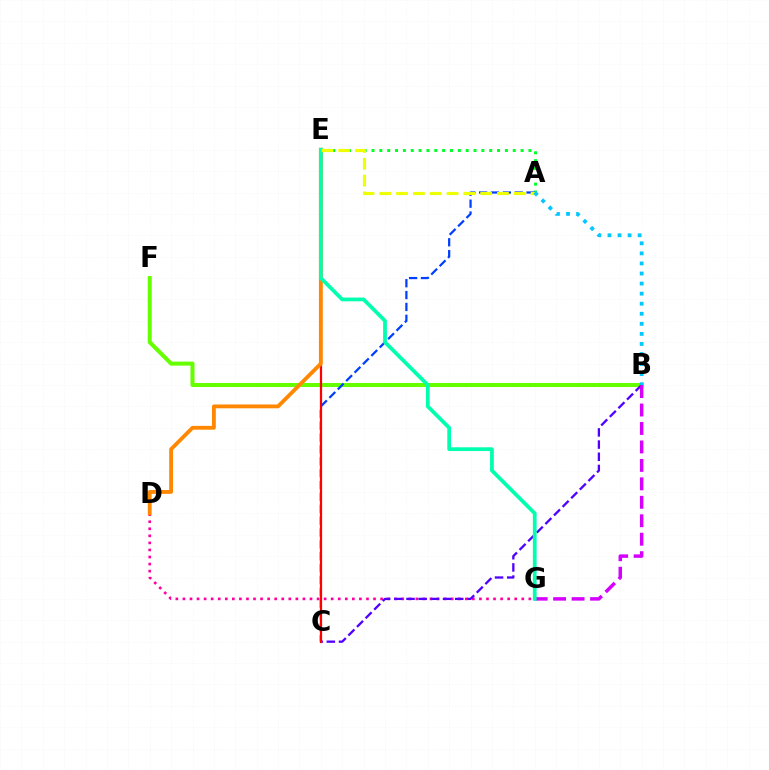{('A', 'E'): [{'color': '#00ff27', 'line_style': 'dotted', 'thickness': 2.13}, {'color': '#eeff00', 'line_style': 'dashed', 'thickness': 2.28}], ('B', 'F'): [{'color': '#66ff00', 'line_style': 'solid', 'thickness': 2.9}], ('A', 'C'): [{'color': '#003fff', 'line_style': 'dashed', 'thickness': 1.61}], ('D', 'G'): [{'color': '#ff00a0', 'line_style': 'dotted', 'thickness': 1.92}], ('B', 'C'): [{'color': '#4f00ff', 'line_style': 'dashed', 'thickness': 1.65}], ('B', 'G'): [{'color': '#d600ff', 'line_style': 'dashed', 'thickness': 2.51}], ('C', 'E'): [{'color': '#ff0000', 'line_style': 'solid', 'thickness': 1.61}], ('D', 'E'): [{'color': '#ff8800', 'line_style': 'solid', 'thickness': 2.75}], ('E', 'G'): [{'color': '#00ffaf', 'line_style': 'solid', 'thickness': 2.7}], ('A', 'B'): [{'color': '#00c7ff', 'line_style': 'dotted', 'thickness': 2.73}]}